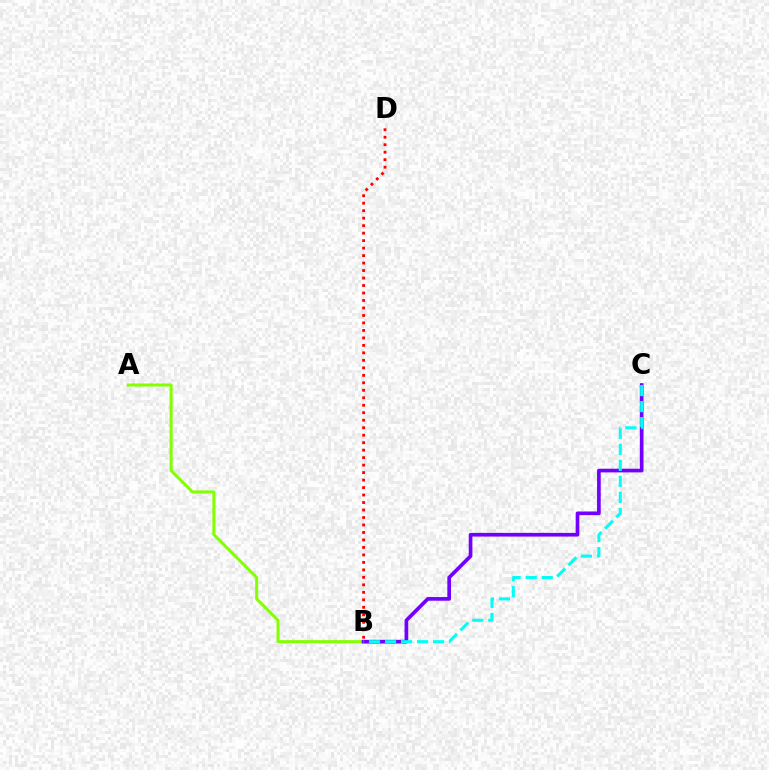{('A', 'B'): [{'color': '#84ff00', 'line_style': 'solid', 'thickness': 2.18}], ('B', 'C'): [{'color': '#7200ff', 'line_style': 'solid', 'thickness': 2.65}, {'color': '#00fff6', 'line_style': 'dashed', 'thickness': 2.18}], ('B', 'D'): [{'color': '#ff0000', 'line_style': 'dotted', 'thickness': 2.03}]}